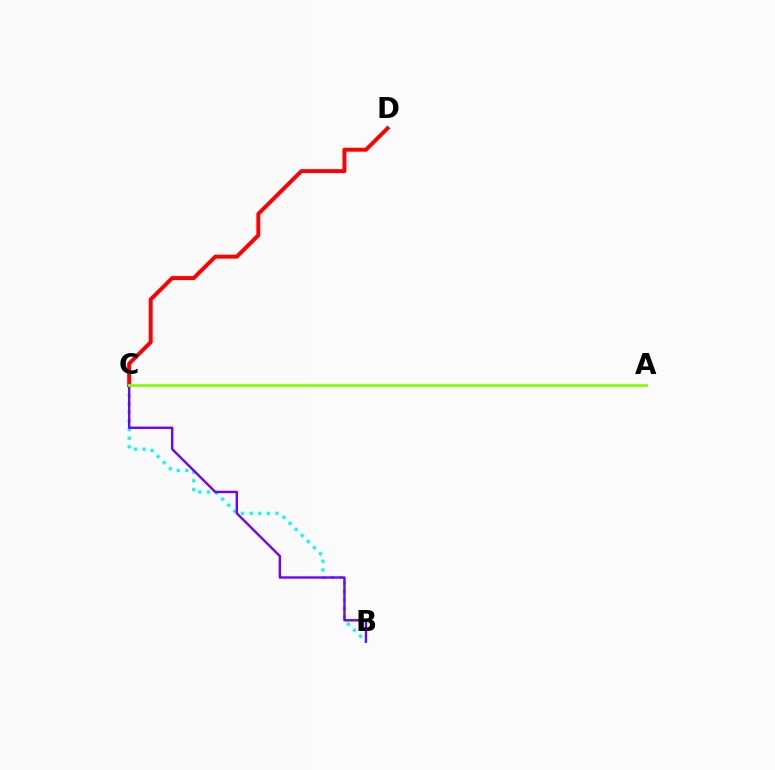{('B', 'C'): [{'color': '#00fff6', 'line_style': 'dotted', 'thickness': 2.34}, {'color': '#7200ff', 'line_style': 'solid', 'thickness': 1.72}], ('C', 'D'): [{'color': '#ff0000', 'line_style': 'solid', 'thickness': 2.85}], ('A', 'C'): [{'color': '#84ff00', 'line_style': 'solid', 'thickness': 1.99}]}